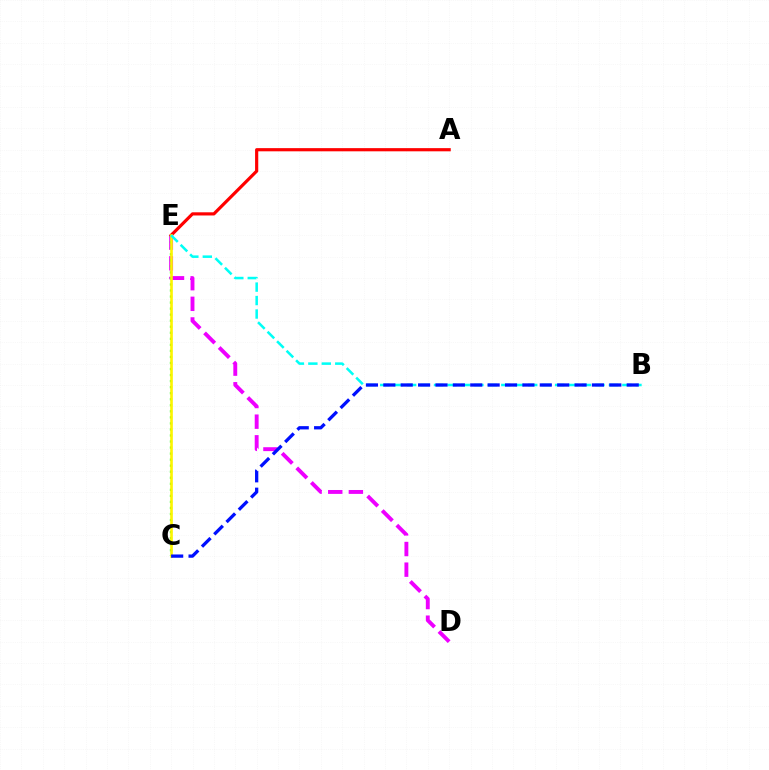{('D', 'E'): [{'color': '#ee00ff', 'line_style': 'dashed', 'thickness': 2.8}], ('A', 'E'): [{'color': '#ff0000', 'line_style': 'solid', 'thickness': 2.29}], ('C', 'E'): [{'color': '#08ff00', 'line_style': 'dotted', 'thickness': 1.64}, {'color': '#fcf500', 'line_style': 'solid', 'thickness': 1.9}], ('B', 'E'): [{'color': '#00fff6', 'line_style': 'dashed', 'thickness': 1.83}], ('B', 'C'): [{'color': '#0010ff', 'line_style': 'dashed', 'thickness': 2.36}]}